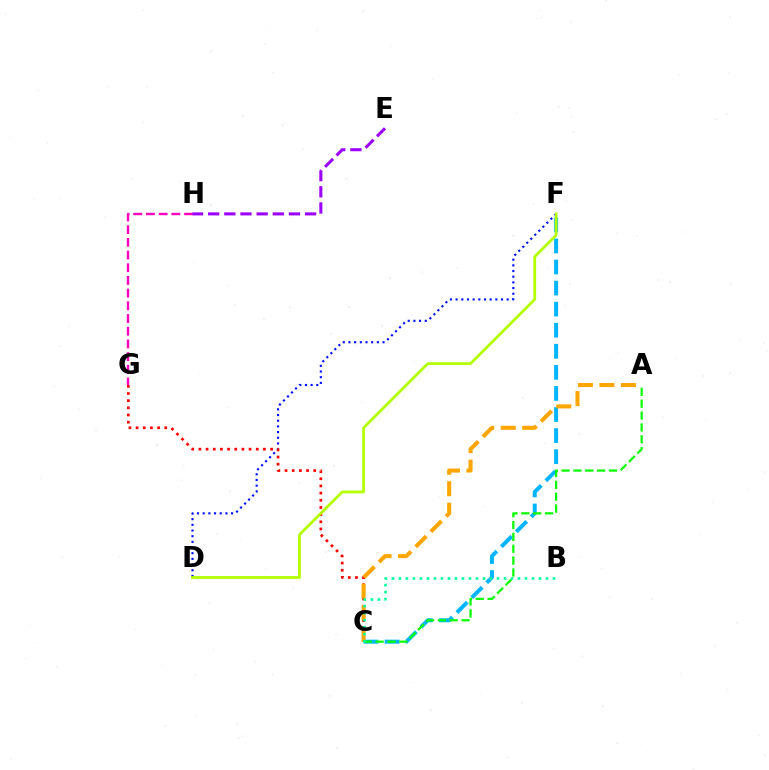{('C', 'F'): [{'color': '#00b5ff', 'line_style': 'dashed', 'thickness': 2.86}], ('G', 'H'): [{'color': '#ff00bd', 'line_style': 'dashed', 'thickness': 1.73}], ('D', 'F'): [{'color': '#0010ff', 'line_style': 'dotted', 'thickness': 1.54}, {'color': '#b3ff00', 'line_style': 'solid', 'thickness': 2.0}], ('C', 'G'): [{'color': '#ff0000', 'line_style': 'dotted', 'thickness': 1.95}], ('A', 'C'): [{'color': '#ffa500', 'line_style': 'dashed', 'thickness': 2.92}, {'color': '#08ff00', 'line_style': 'dashed', 'thickness': 1.61}], ('B', 'C'): [{'color': '#00ff9d', 'line_style': 'dotted', 'thickness': 1.9}], ('E', 'H'): [{'color': '#9b00ff', 'line_style': 'dashed', 'thickness': 2.19}]}